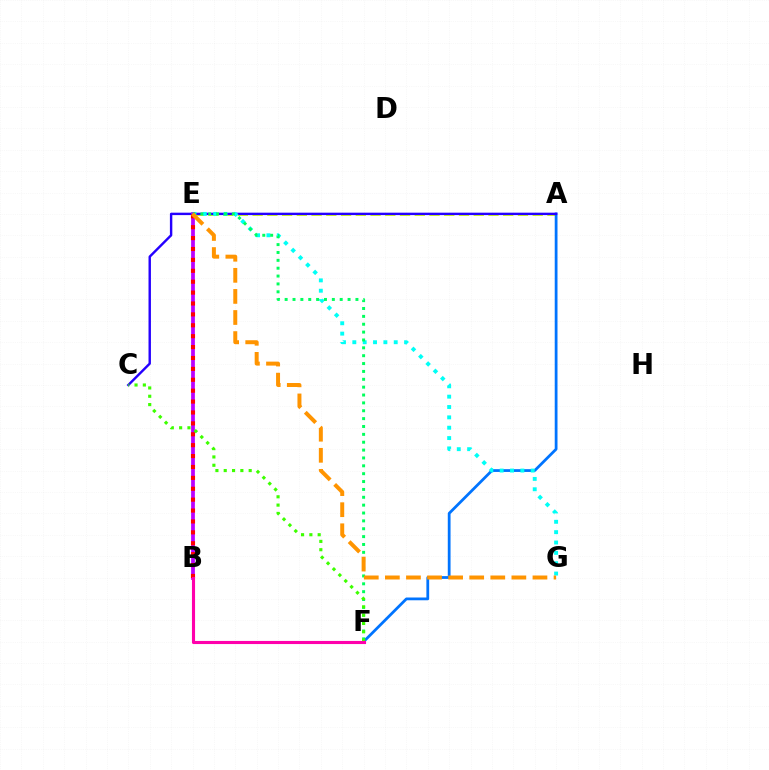{('A', 'E'): [{'color': '#d1ff00', 'line_style': 'dashed', 'thickness': 2.0}], ('A', 'F'): [{'color': '#0074ff', 'line_style': 'solid', 'thickness': 2.0}], ('A', 'C'): [{'color': '#2500ff', 'line_style': 'solid', 'thickness': 1.74}], ('E', 'G'): [{'color': '#00fff6', 'line_style': 'dotted', 'thickness': 2.81}, {'color': '#ff9400', 'line_style': 'dashed', 'thickness': 2.86}], ('B', 'E'): [{'color': '#b900ff', 'line_style': 'solid', 'thickness': 2.7}, {'color': '#ff0000', 'line_style': 'dotted', 'thickness': 2.96}], ('E', 'F'): [{'color': '#00ff5c', 'line_style': 'dotted', 'thickness': 2.14}], ('C', 'F'): [{'color': '#3dff00', 'line_style': 'dotted', 'thickness': 2.26}], ('B', 'F'): [{'color': '#ff00ac', 'line_style': 'solid', 'thickness': 2.24}]}